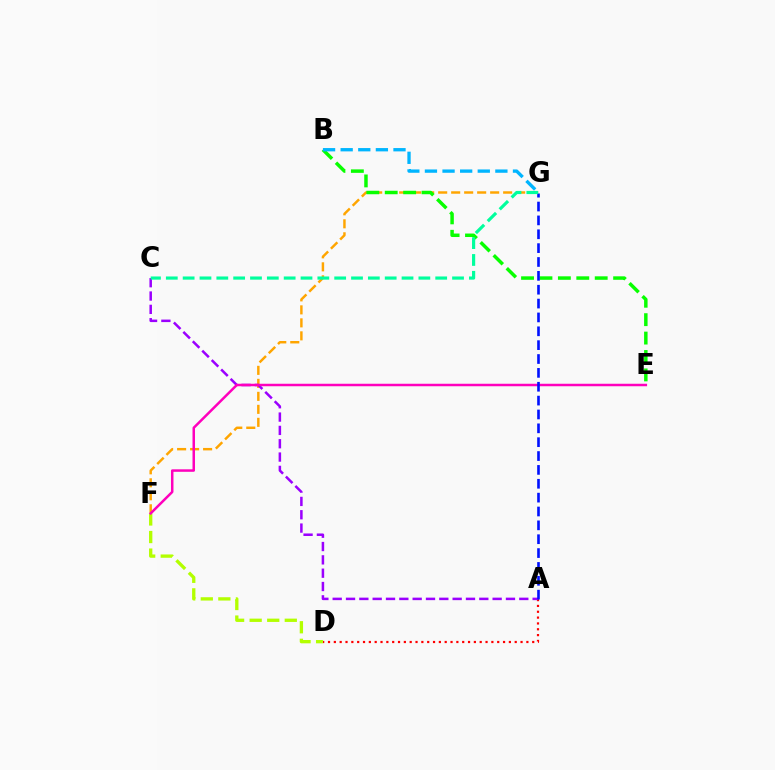{('A', 'D'): [{'color': '#ff0000', 'line_style': 'dotted', 'thickness': 1.59}], ('D', 'F'): [{'color': '#b3ff00', 'line_style': 'dashed', 'thickness': 2.39}], ('F', 'G'): [{'color': '#ffa500', 'line_style': 'dashed', 'thickness': 1.77}], ('A', 'C'): [{'color': '#9b00ff', 'line_style': 'dashed', 'thickness': 1.81}], ('B', 'E'): [{'color': '#08ff00', 'line_style': 'dashed', 'thickness': 2.5}], ('B', 'G'): [{'color': '#00b5ff', 'line_style': 'dashed', 'thickness': 2.39}], ('E', 'F'): [{'color': '#ff00bd', 'line_style': 'solid', 'thickness': 1.8}], ('A', 'G'): [{'color': '#0010ff', 'line_style': 'dashed', 'thickness': 1.88}], ('C', 'G'): [{'color': '#00ff9d', 'line_style': 'dashed', 'thickness': 2.29}]}